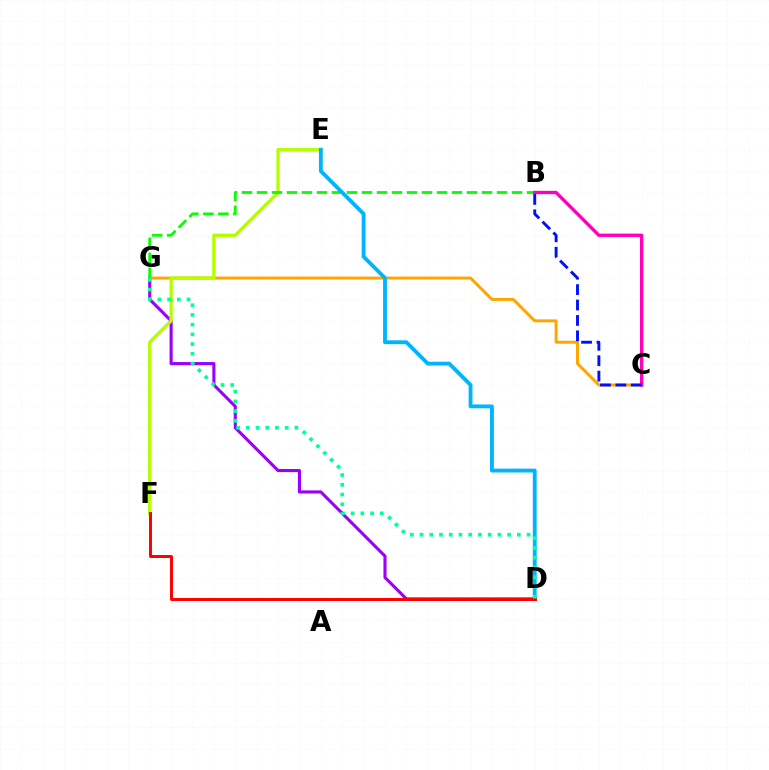{('D', 'G'): [{'color': '#9b00ff', 'line_style': 'solid', 'thickness': 2.23}, {'color': '#00ff9d', 'line_style': 'dotted', 'thickness': 2.64}], ('C', 'G'): [{'color': '#ffa500', 'line_style': 'solid', 'thickness': 2.13}], ('E', 'F'): [{'color': '#b3ff00', 'line_style': 'solid', 'thickness': 2.41}], ('B', 'G'): [{'color': '#08ff00', 'line_style': 'dashed', 'thickness': 2.04}], ('B', 'C'): [{'color': '#ff00bd', 'line_style': 'solid', 'thickness': 2.41}, {'color': '#0010ff', 'line_style': 'dashed', 'thickness': 2.09}], ('D', 'E'): [{'color': '#00b5ff', 'line_style': 'solid', 'thickness': 2.77}], ('D', 'F'): [{'color': '#ff0000', 'line_style': 'solid', 'thickness': 2.14}]}